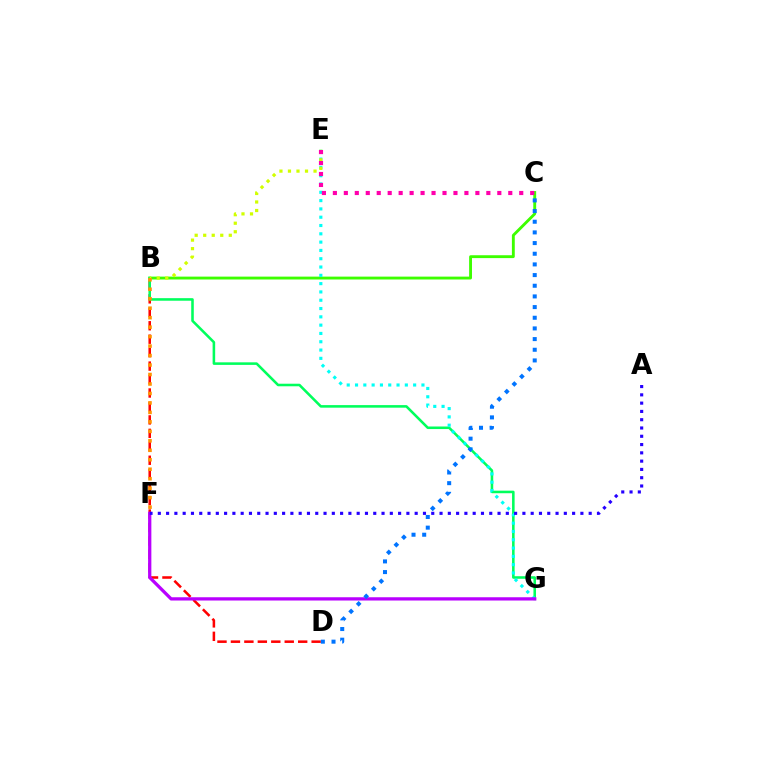{('B', 'D'): [{'color': '#ff0000', 'line_style': 'dashed', 'thickness': 1.83}], ('B', 'C'): [{'color': '#3dff00', 'line_style': 'solid', 'thickness': 2.06}], ('B', 'G'): [{'color': '#00ff5c', 'line_style': 'solid', 'thickness': 1.84}], ('E', 'G'): [{'color': '#00fff6', 'line_style': 'dotted', 'thickness': 2.26}], ('B', 'E'): [{'color': '#d1ff00', 'line_style': 'dotted', 'thickness': 2.32}], ('B', 'F'): [{'color': '#ff9400', 'line_style': 'dotted', 'thickness': 2.57}], ('F', 'G'): [{'color': '#b900ff', 'line_style': 'solid', 'thickness': 2.35}], ('A', 'F'): [{'color': '#2500ff', 'line_style': 'dotted', 'thickness': 2.25}], ('C', 'D'): [{'color': '#0074ff', 'line_style': 'dotted', 'thickness': 2.9}], ('C', 'E'): [{'color': '#ff00ac', 'line_style': 'dotted', 'thickness': 2.98}]}